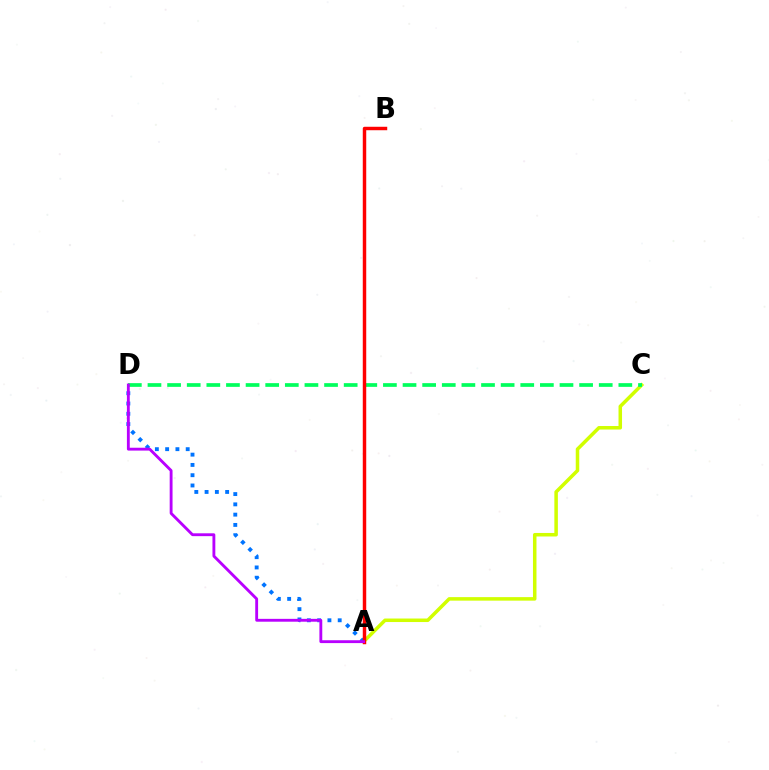{('A', 'C'): [{'color': '#d1ff00', 'line_style': 'solid', 'thickness': 2.53}], ('A', 'D'): [{'color': '#0074ff', 'line_style': 'dotted', 'thickness': 2.79}, {'color': '#b900ff', 'line_style': 'solid', 'thickness': 2.05}], ('C', 'D'): [{'color': '#00ff5c', 'line_style': 'dashed', 'thickness': 2.67}], ('A', 'B'): [{'color': '#ff0000', 'line_style': 'solid', 'thickness': 2.49}]}